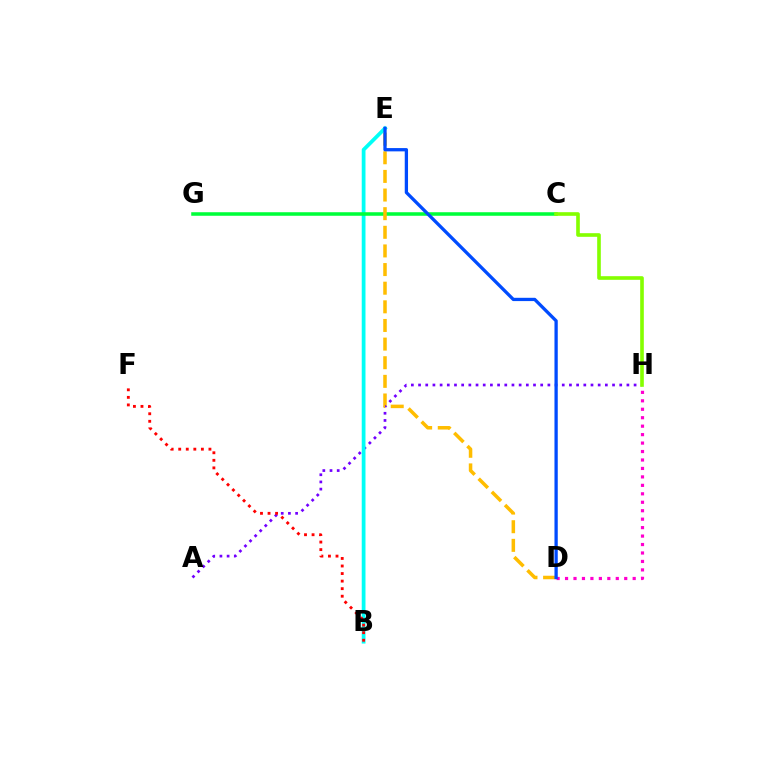{('A', 'H'): [{'color': '#7200ff', 'line_style': 'dotted', 'thickness': 1.95}], ('B', 'E'): [{'color': '#00fff6', 'line_style': 'solid', 'thickness': 2.71}], ('C', 'G'): [{'color': '#00ff39', 'line_style': 'solid', 'thickness': 2.55}], ('B', 'F'): [{'color': '#ff0000', 'line_style': 'dotted', 'thickness': 2.05}], ('C', 'H'): [{'color': '#84ff00', 'line_style': 'solid', 'thickness': 2.62}], ('D', 'E'): [{'color': '#ffbd00', 'line_style': 'dashed', 'thickness': 2.53}, {'color': '#004bff', 'line_style': 'solid', 'thickness': 2.37}], ('D', 'H'): [{'color': '#ff00cf', 'line_style': 'dotted', 'thickness': 2.3}]}